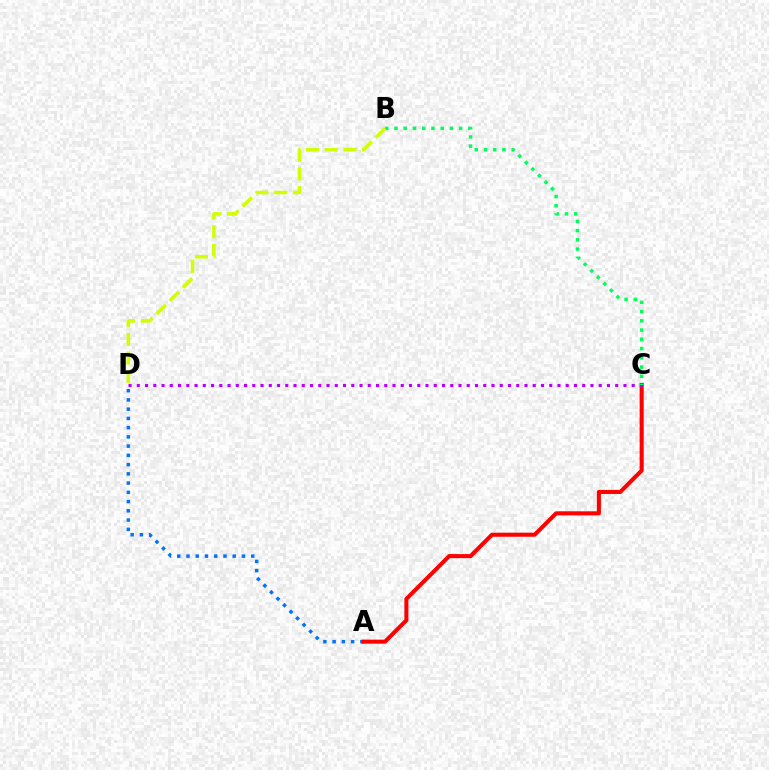{('A', 'D'): [{'color': '#0074ff', 'line_style': 'dotted', 'thickness': 2.51}], ('A', 'C'): [{'color': '#ff0000', 'line_style': 'solid', 'thickness': 2.92}], ('C', 'D'): [{'color': '#b900ff', 'line_style': 'dotted', 'thickness': 2.24}], ('B', 'C'): [{'color': '#00ff5c', 'line_style': 'dotted', 'thickness': 2.51}], ('B', 'D'): [{'color': '#d1ff00', 'line_style': 'dashed', 'thickness': 2.54}]}